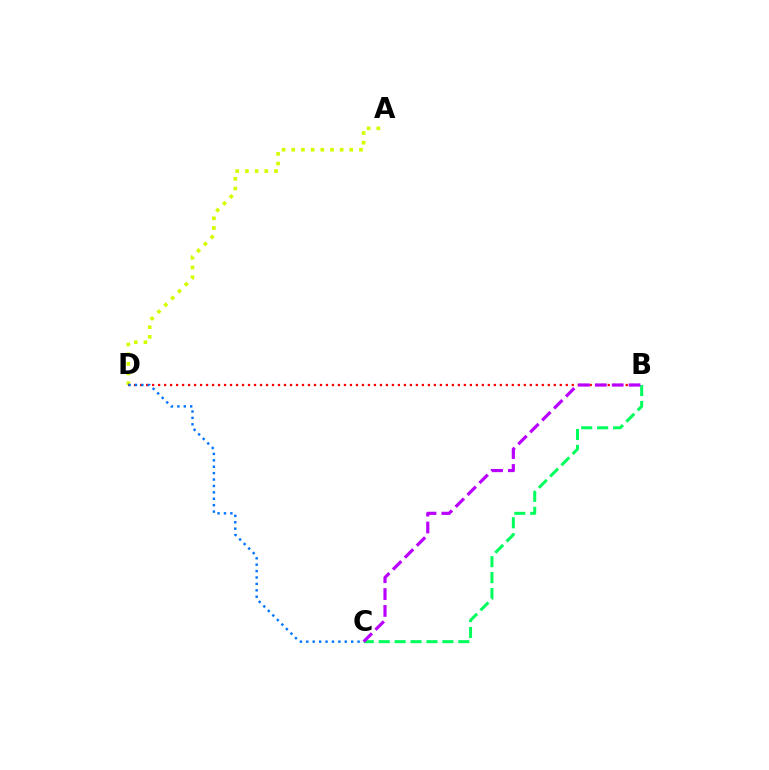{('A', 'D'): [{'color': '#d1ff00', 'line_style': 'dotted', 'thickness': 2.63}], ('B', 'D'): [{'color': '#ff0000', 'line_style': 'dotted', 'thickness': 1.63}], ('B', 'C'): [{'color': '#00ff5c', 'line_style': 'dashed', 'thickness': 2.16}, {'color': '#b900ff', 'line_style': 'dashed', 'thickness': 2.29}], ('C', 'D'): [{'color': '#0074ff', 'line_style': 'dotted', 'thickness': 1.74}]}